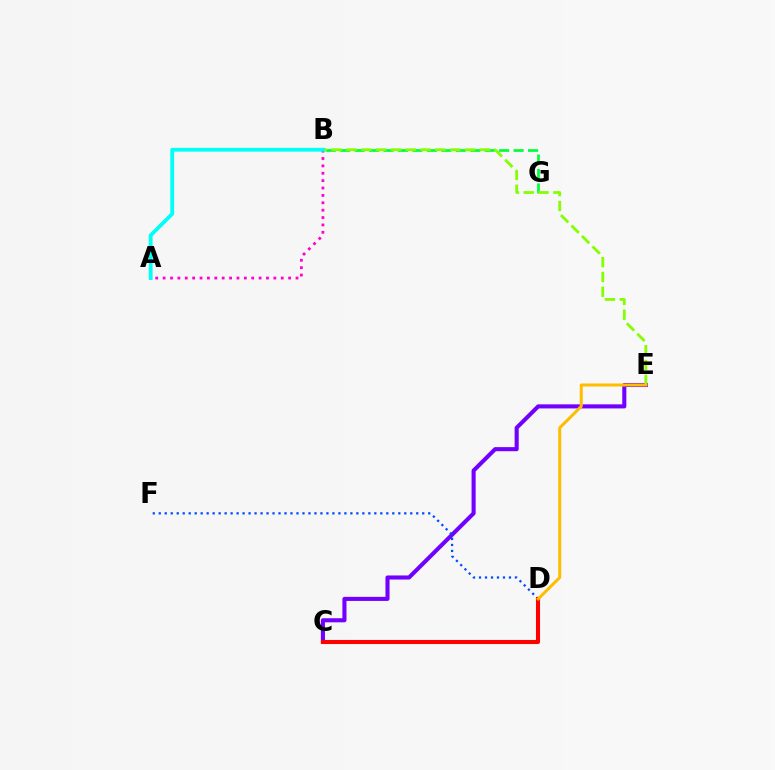{('C', 'E'): [{'color': '#7200ff', 'line_style': 'solid', 'thickness': 2.94}], ('B', 'G'): [{'color': '#00ff39', 'line_style': 'dashed', 'thickness': 1.96}], ('B', 'E'): [{'color': '#84ff00', 'line_style': 'dashed', 'thickness': 2.01}], ('D', 'F'): [{'color': '#004bff', 'line_style': 'dotted', 'thickness': 1.63}], ('A', 'B'): [{'color': '#ff00cf', 'line_style': 'dotted', 'thickness': 2.01}, {'color': '#00fff6', 'line_style': 'solid', 'thickness': 2.74}], ('C', 'D'): [{'color': '#ff0000', 'line_style': 'solid', 'thickness': 2.93}], ('D', 'E'): [{'color': '#ffbd00', 'line_style': 'solid', 'thickness': 2.16}]}